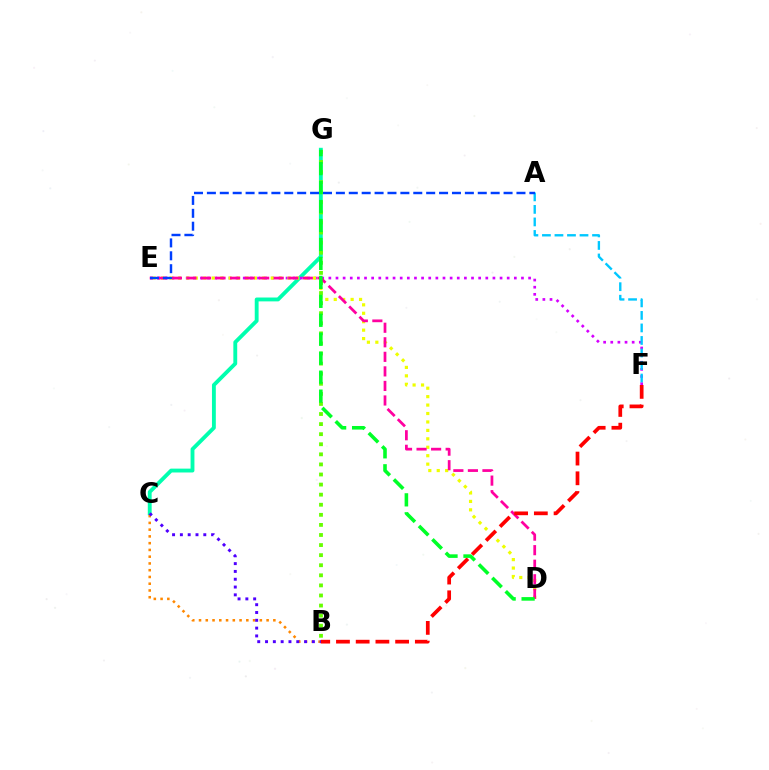{('C', 'G'): [{'color': '#00ffaf', 'line_style': 'solid', 'thickness': 2.78}], ('B', 'C'): [{'color': '#ff8800', 'line_style': 'dotted', 'thickness': 1.84}, {'color': '#4f00ff', 'line_style': 'dotted', 'thickness': 2.12}], ('E', 'F'): [{'color': '#d600ff', 'line_style': 'dotted', 'thickness': 1.94}], ('D', 'E'): [{'color': '#eeff00', 'line_style': 'dotted', 'thickness': 2.29}, {'color': '#ff00a0', 'line_style': 'dashed', 'thickness': 1.98}], ('B', 'G'): [{'color': '#66ff00', 'line_style': 'dotted', 'thickness': 2.74}], ('A', 'F'): [{'color': '#00c7ff', 'line_style': 'dashed', 'thickness': 1.7}], ('A', 'E'): [{'color': '#003fff', 'line_style': 'dashed', 'thickness': 1.75}], ('B', 'F'): [{'color': '#ff0000', 'line_style': 'dashed', 'thickness': 2.68}], ('D', 'G'): [{'color': '#00ff27', 'line_style': 'dashed', 'thickness': 2.58}]}